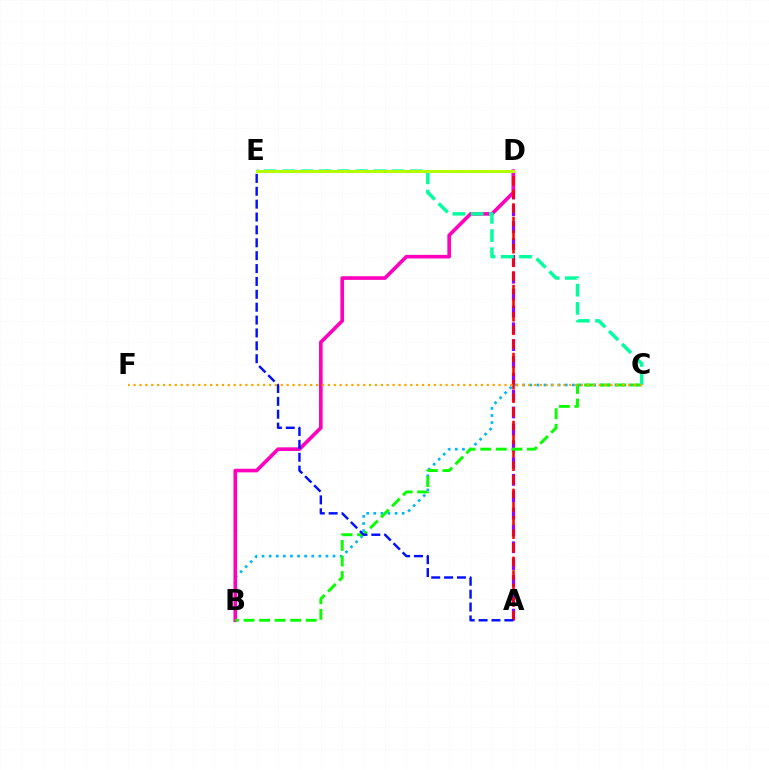{('B', 'C'): [{'color': '#00b5ff', 'line_style': 'dotted', 'thickness': 1.93}, {'color': '#08ff00', 'line_style': 'dashed', 'thickness': 2.11}], ('A', 'D'): [{'color': '#9b00ff', 'line_style': 'dashed', 'thickness': 2.29}, {'color': '#ff0000', 'line_style': 'dashed', 'thickness': 1.85}], ('B', 'D'): [{'color': '#ff00bd', 'line_style': 'solid', 'thickness': 2.61}], ('A', 'E'): [{'color': '#0010ff', 'line_style': 'dashed', 'thickness': 1.75}], ('C', 'E'): [{'color': '#00ff9d', 'line_style': 'dashed', 'thickness': 2.48}], ('D', 'E'): [{'color': '#b3ff00', 'line_style': 'solid', 'thickness': 2.17}], ('C', 'F'): [{'color': '#ffa500', 'line_style': 'dotted', 'thickness': 1.6}]}